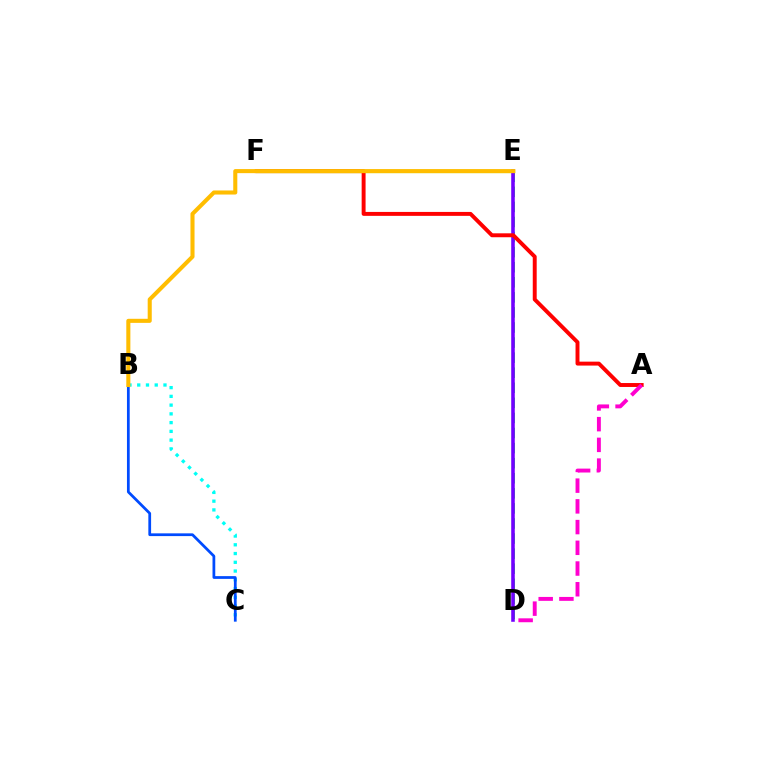{('E', 'F'): [{'color': '#84ff00', 'line_style': 'solid', 'thickness': 2.27}], ('B', 'C'): [{'color': '#00fff6', 'line_style': 'dotted', 'thickness': 2.38}, {'color': '#004bff', 'line_style': 'solid', 'thickness': 1.98}], ('D', 'E'): [{'color': '#00ff39', 'line_style': 'dashed', 'thickness': 2.05}, {'color': '#7200ff', 'line_style': 'solid', 'thickness': 2.57}], ('A', 'F'): [{'color': '#ff0000', 'line_style': 'solid', 'thickness': 2.83}], ('A', 'D'): [{'color': '#ff00cf', 'line_style': 'dashed', 'thickness': 2.81}], ('B', 'E'): [{'color': '#ffbd00', 'line_style': 'solid', 'thickness': 2.93}]}